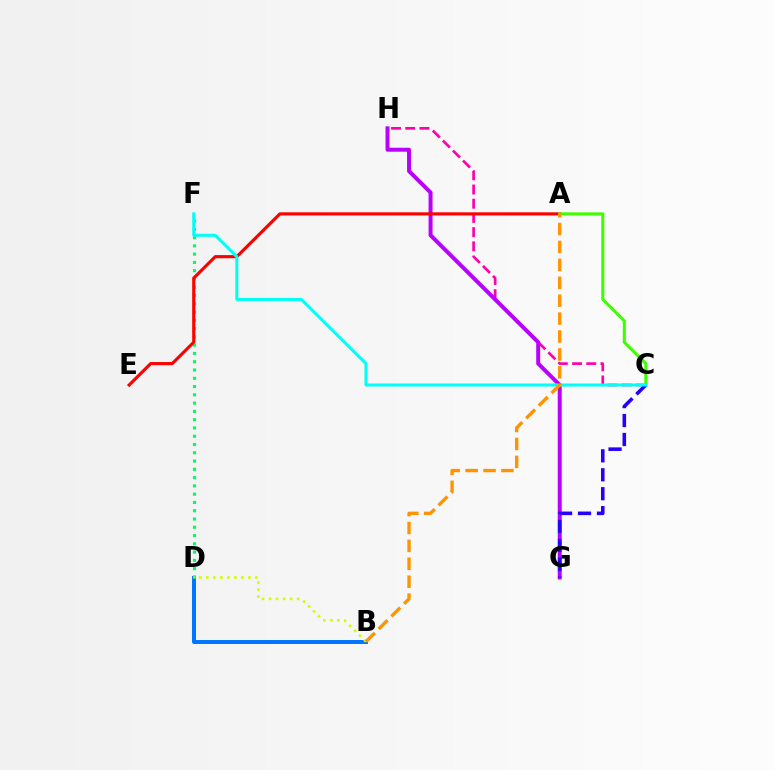{('B', 'D'): [{'color': '#0074ff', 'line_style': 'solid', 'thickness': 2.85}, {'color': '#d1ff00', 'line_style': 'dotted', 'thickness': 1.91}], ('C', 'H'): [{'color': '#ff00ac', 'line_style': 'dashed', 'thickness': 1.93}], ('G', 'H'): [{'color': '#b900ff', 'line_style': 'solid', 'thickness': 2.85}], ('D', 'F'): [{'color': '#00ff5c', 'line_style': 'dotted', 'thickness': 2.25}], ('A', 'E'): [{'color': '#ff0000', 'line_style': 'solid', 'thickness': 2.26}], ('A', 'C'): [{'color': '#3dff00', 'line_style': 'solid', 'thickness': 2.2}], ('C', 'G'): [{'color': '#2500ff', 'line_style': 'dashed', 'thickness': 2.57}], ('C', 'F'): [{'color': '#00fff6', 'line_style': 'solid', 'thickness': 2.17}], ('A', 'B'): [{'color': '#ff9400', 'line_style': 'dashed', 'thickness': 2.43}]}